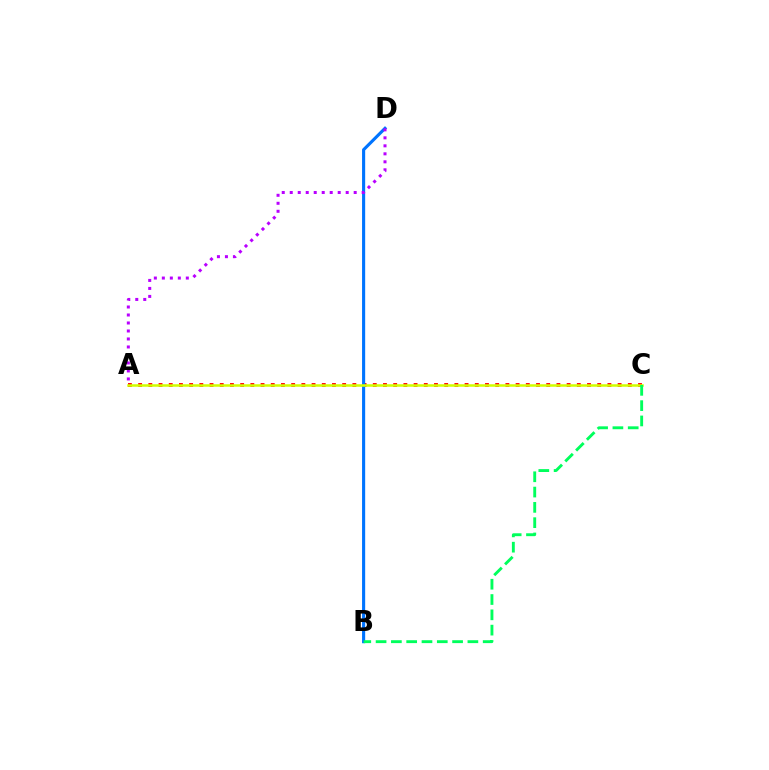{('A', 'C'): [{'color': '#ff0000', 'line_style': 'dotted', 'thickness': 2.77}, {'color': '#d1ff00', 'line_style': 'solid', 'thickness': 1.81}], ('B', 'D'): [{'color': '#0074ff', 'line_style': 'solid', 'thickness': 2.24}], ('A', 'D'): [{'color': '#b900ff', 'line_style': 'dotted', 'thickness': 2.17}], ('B', 'C'): [{'color': '#00ff5c', 'line_style': 'dashed', 'thickness': 2.08}]}